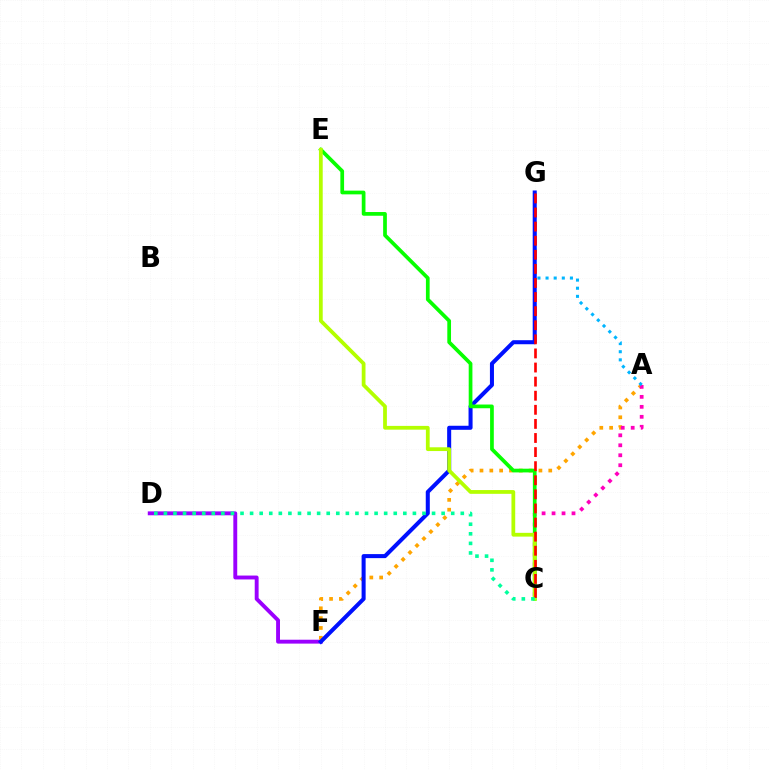{('D', 'F'): [{'color': '#9b00ff', 'line_style': 'solid', 'thickness': 2.8}], ('A', 'F'): [{'color': '#ffa500', 'line_style': 'dotted', 'thickness': 2.67}], ('A', 'C'): [{'color': '#ff00bd', 'line_style': 'dotted', 'thickness': 2.71}], ('A', 'G'): [{'color': '#00b5ff', 'line_style': 'dotted', 'thickness': 2.21}], ('F', 'G'): [{'color': '#0010ff', 'line_style': 'solid', 'thickness': 2.91}], ('C', 'E'): [{'color': '#08ff00', 'line_style': 'solid', 'thickness': 2.67}, {'color': '#b3ff00', 'line_style': 'solid', 'thickness': 2.71}], ('C', 'G'): [{'color': '#ff0000', 'line_style': 'dashed', 'thickness': 1.91}], ('C', 'D'): [{'color': '#00ff9d', 'line_style': 'dotted', 'thickness': 2.6}]}